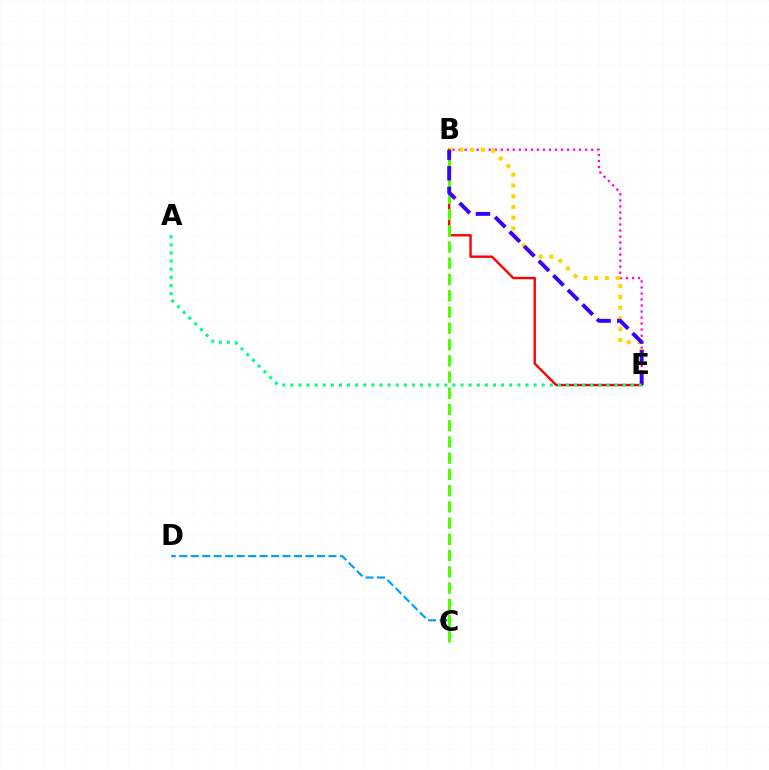{('B', 'E'): [{'color': '#ff0000', 'line_style': 'solid', 'thickness': 1.71}, {'color': '#ff00ed', 'line_style': 'dotted', 'thickness': 1.64}, {'color': '#ffd500', 'line_style': 'dotted', 'thickness': 2.92}, {'color': '#3700ff', 'line_style': 'dashed', 'thickness': 2.8}], ('C', 'D'): [{'color': '#009eff', 'line_style': 'dashed', 'thickness': 1.56}], ('B', 'C'): [{'color': '#4fff00', 'line_style': 'dashed', 'thickness': 2.21}], ('A', 'E'): [{'color': '#00ff86', 'line_style': 'dotted', 'thickness': 2.2}]}